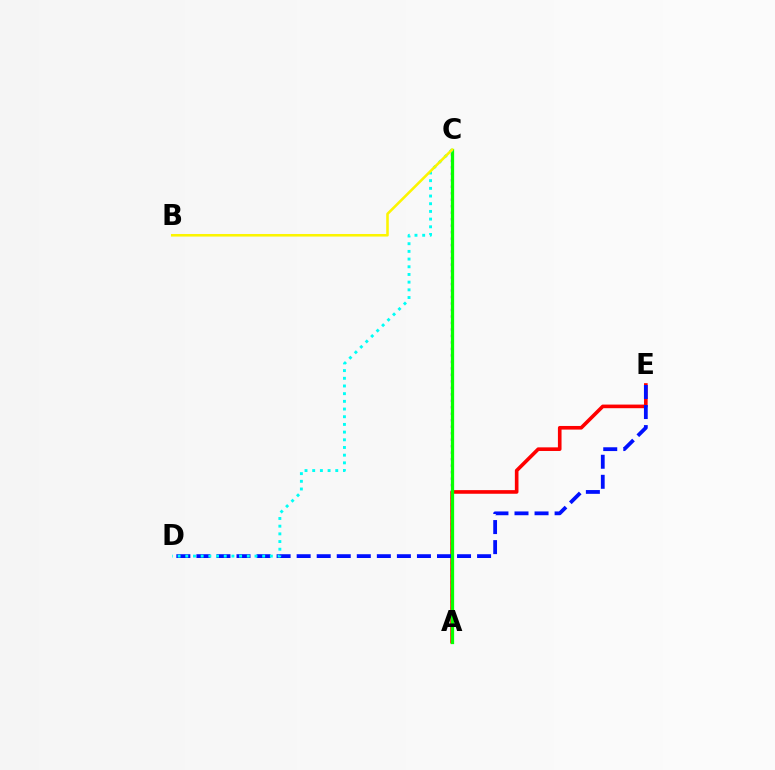{('A', 'C'): [{'color': '#ee00ff', 'line_style': 'dotted', 'thickness': 1.76}, {'color': '#08ff00', 'line_style': 'solid', 'thickness': 2.35}], ('A', 'E'): [{'color': '#ff0000', 'line_style': 'solid', 'thickness': 2.61}], ('D', 'E'): [{'color': '#0010ff', 'line_style': 'dashed', 'thickness': 2.72}], ('C', 'D'): [{'color': '#00fff6', 'line_style': 'dotted', 'thickness': 2.09}], ('B', 'C'): [{'color': '#fcf500', 'line_style': 'solid', 'thickness': 1.85}]}